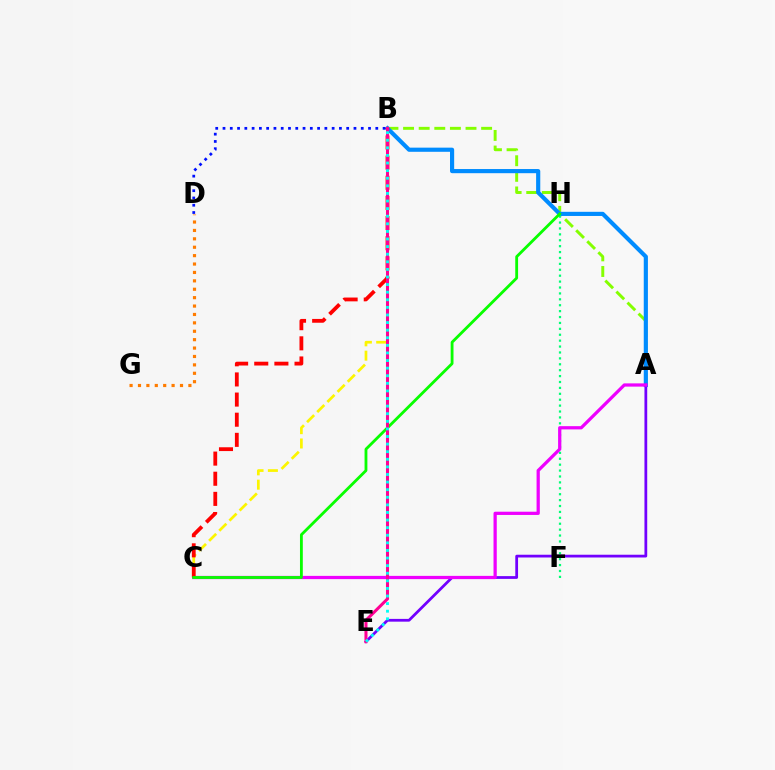{('A', 'B'): [{'color': '#84ff00', 'line_style': 'dashed', 'thickness': 2.12}, {'color': '#008cff', 'line_style': 'solid', 'thickness': 2.99}], ('F', 'H'): [{'color': '#00ff74', 'line_style': 'dotted', 'thickness': 1.6}], ('B', 'C'): [{'color': '#fcf500', 'line_style': 'dashed', 'thickness': 1.95}, {'color': '#ff0000', 'line_style': 'dashed', 'thickness': 2.74}], ('A', 'E'): [{'color': '#7200ff', 'line_style': 'solid', 'thickness': 1.99}], ('D', 'G'): [{'color': '#ff7c00', 'line_style': 'dotted', 'thickness': 2.28}], ('B', 'D'): [{'color': '#0010ff', 'line_style': 'dotted', 'thickness': 1.98}], ('A', 'C'): [{'color': '#ee00ff', 'line_style': 'solid', 'thickness': 2.34}], ('C', 'H'): [{'color': '#08ff00', 'line_style': 'solid', 'thickness': 2.03}], ('B', 'E'): [{'color': '#ff0094', 'line_style': 'solid', 'thickness': 2.19}, {'color': '#00fff6', 'line_style': 'dotted', 'thickness': 2.06}]}